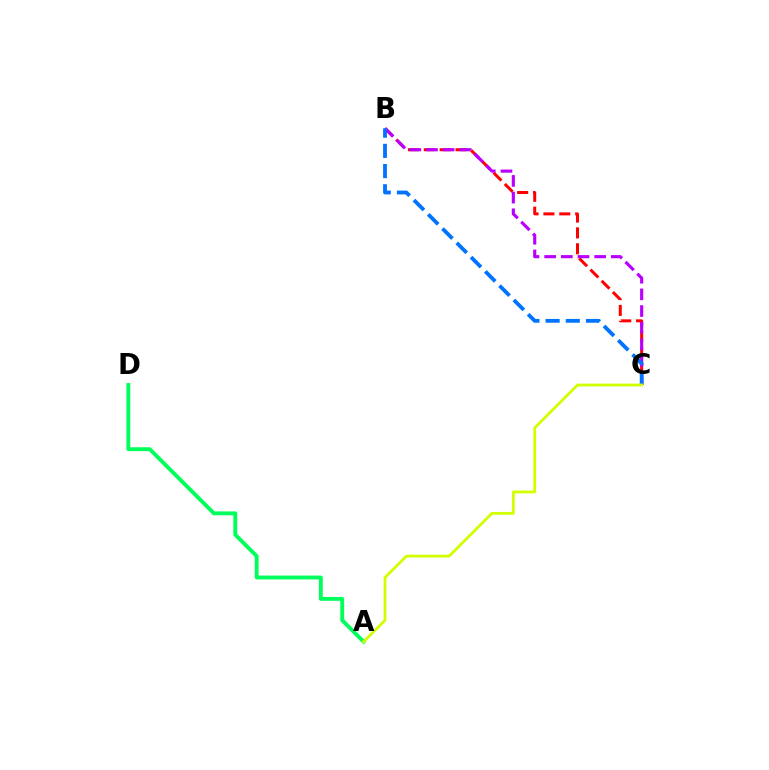{('B', 'C'): [{'color': '#ff0000', 'line_style': 'dashed', 'thickness': 2.16}, {'color': '#b900ff', 'line_style': 'dashed', 'thickness': 2.26}, {'color': '#0074ff', 'line_style': 'dashed', 'thickness': 2.74}], ('A', 'D'): [{'color': '#00ff5c', 'line_style': 'solid', 'thickness': 2.79}], ('A', 'C'): [{'color': '#d1ff00', 'line_style': 'solid', 'thickness': 2.02}]}